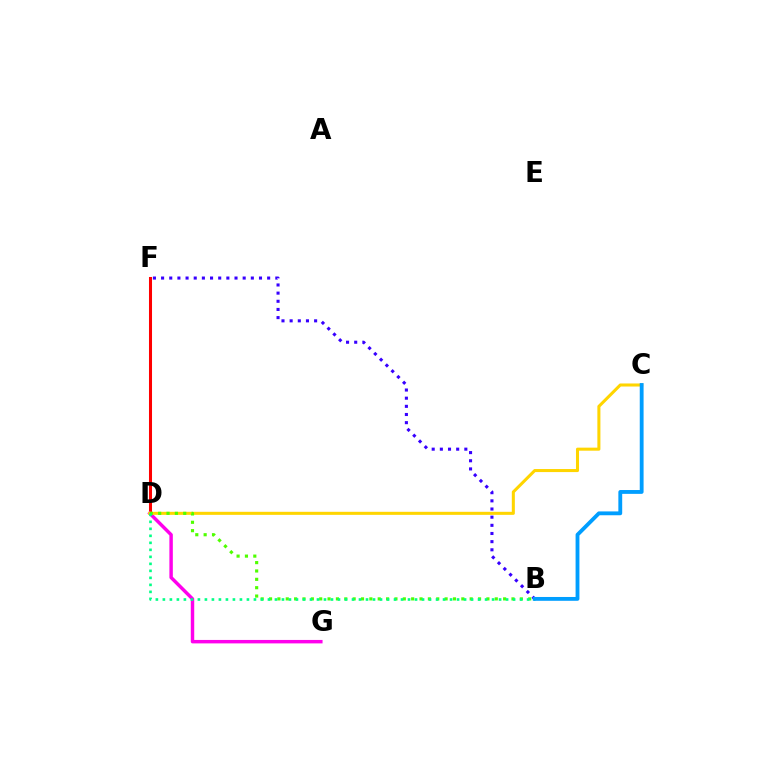{('D', 'F'): [{'color': '#ff0000', 'line_style': 'solid', 'thickness': 2.19}], ('D', 'G'): [{'color': '#ff00ed', 'line_style': 'solid', 'thickness': 2.48}], ('B', 'F'): [{'color': '#3700ff', 'line_style': 'dotted', 'thickness': 2.22}], ('C', 'D'): [{'color': '#ffd500', 'line_style': 'solid', 'thickness': 2.19}], ('B', 'D'): [{'color': '#4fff00', 'line_style': 'dotted', 'thickness': 2.27}, {'color': '#00ff86', 'line_style': 'dotted', 'thickness': 1.9}], ('B', 'C'): [{'color': '#009eff', 'line_style': 'solid', 'thickness': 2.76}]}